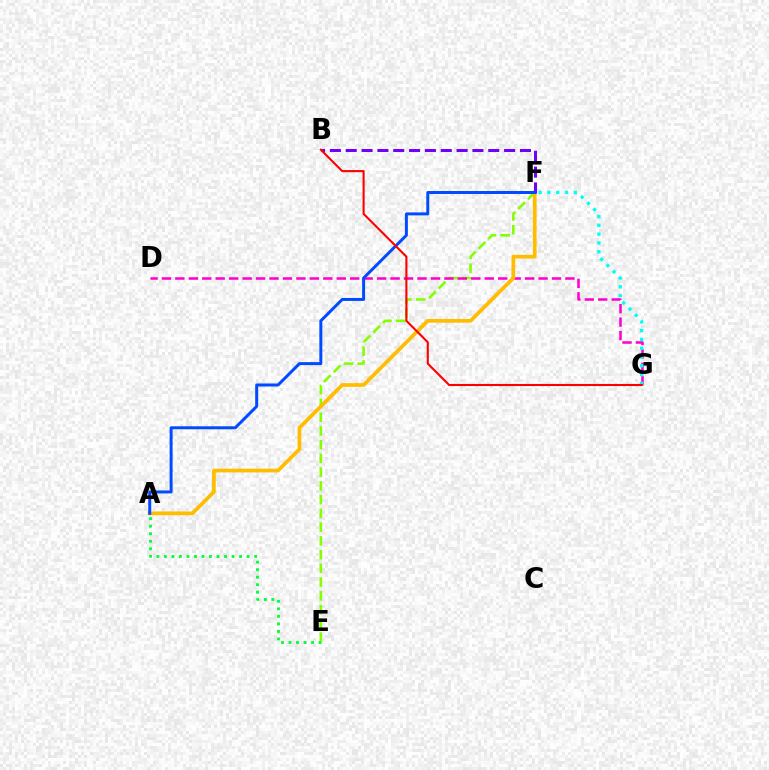{('E', 'F'): [{'color': '#84ff00', 'line_style': 'dashed', 'thickness': 1.87}], ('D', 'G'): [{'color': '#ff00cf', 'line_style': 'dashed', 'thickness': 1.83}], ('A', 'F'): [{'color': '#ffbd00', 'line_style': 'solid', 'thickness': 2.68}, {'color': '#004bff', 'line_style': 'solid', 'thickness': 2.14}], ('B', 'F'): [{'color': '#7200ff', 'line_style': 'dashed', 'thickness': 2.15}], ('A', 'E'): [{'color': '#00ff39', 'line_style': 'dotted', 'thickness': 2.04}], ('F', 'G'): [{'color': '#00fff6', 'line_style': 'dotted', 'thickness': 2.39}], ('B', 'G'): [{'color': '#ff0000', 'line_style': 'solid', 'thickness': 1.51}]}